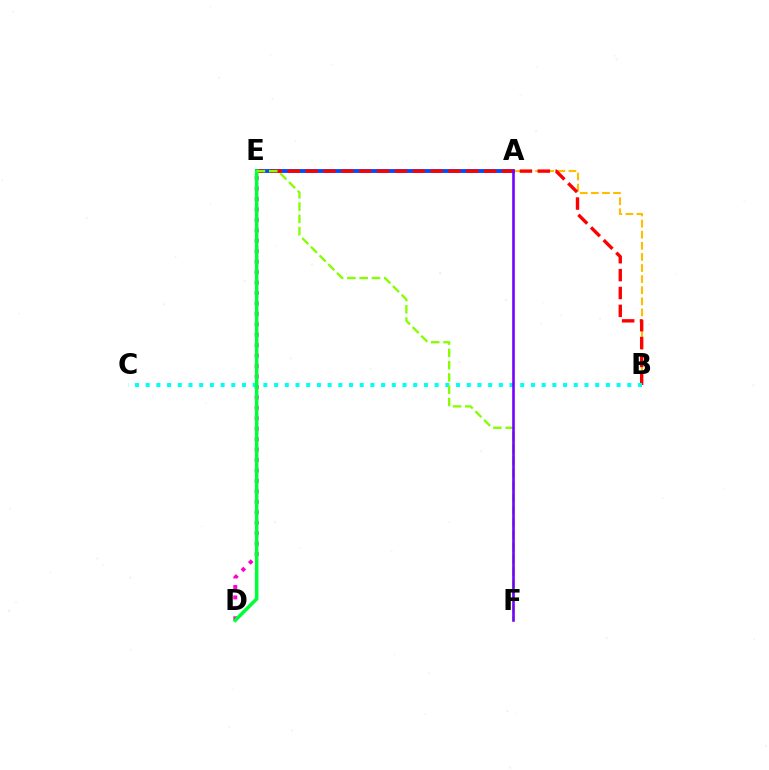{('D', 'E'): [{'color': '#ff00cf', 'line_style': 'dotted', 'thickness': 2.84}, {'color': '#00ff39', 'line_style': 'solid', 'thickness': 2.56}], ('A', 'B'): [{'color': '#ffbd00', 'line_style': 'dashed', 'thickness': 1.51}], ('A', 'E'): [{'color': '#004bff', 'line_style': 'solid', 'thickness': 2.77}], ('B', 'E'): [{'color': '#ff0000', 'line_style': 'dashed', 'thickness': 2.43}], ('B', 'C'): [{'color': '#00fff6', 'line_style': 'dotted', 'thickness': 2.91}], ('E', 'F'): [{'color': '#84ff00', 'line_style': 'dashed', 'thickness': 1.67}], ('A', 'F'): [{'color': '#7200ff', 'line_style': 'solid', 'thickness': 1.87}]}